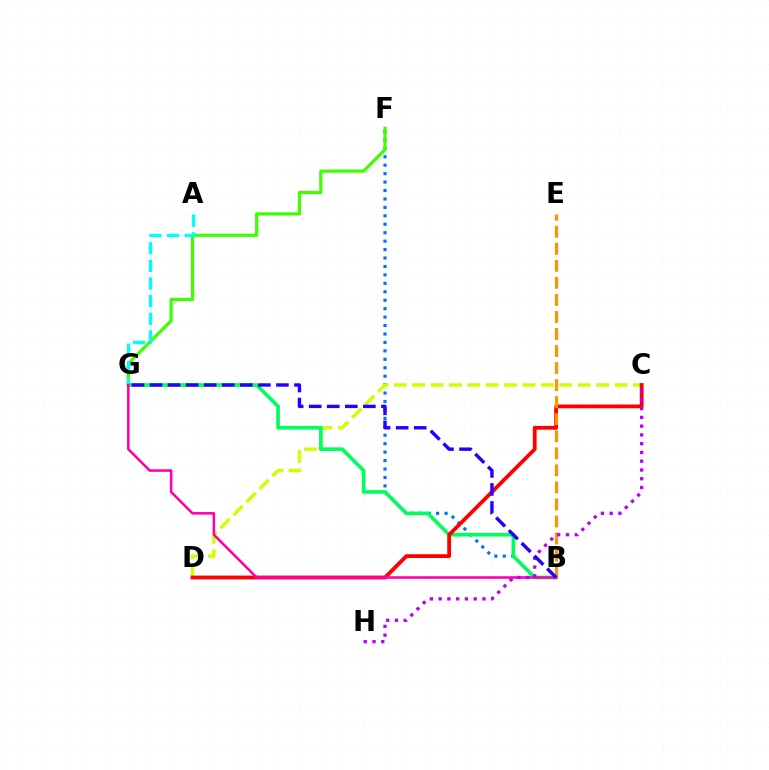{('B', 'F'): [{'color': '#0074ff', 'line_style': 'dotted', 'thickness': 2.29}], ('C', 'D'): [{'color': '#d1ff00', 'line_style': 'dashed', 'thickness': 2.5}, {'color': '#ff0000', 'line_style': 'solid', 'thickness': 2.74}], ('B', 'G'): [{'color': '#00ff5c', 'line_style': 'solid', 'thickness': 2.63}, {'color': '#ff00ac', 'line_style': 'solid', 'thickness': 1.85}, {'color': '#2500ff', 'line_style': 'dashed', 'thickness': 2.45}], ('F', 'G'): [{'color': '#3dff00', 'line_style': 'solid', 'thickness': 2.3}], ('B', 'E'): [{'color': '#ff9400', 'line_style': 'dashed', 'thickness': 2.31}], ('A', 'G'): [{'color': '#00fff6', 'line_style': 'dashed', 'thickness': 2.4}], ('C', 'H'): [{'color': '#b900ff', 'line_style': 'dotted', 'thickness': 2.38}]}